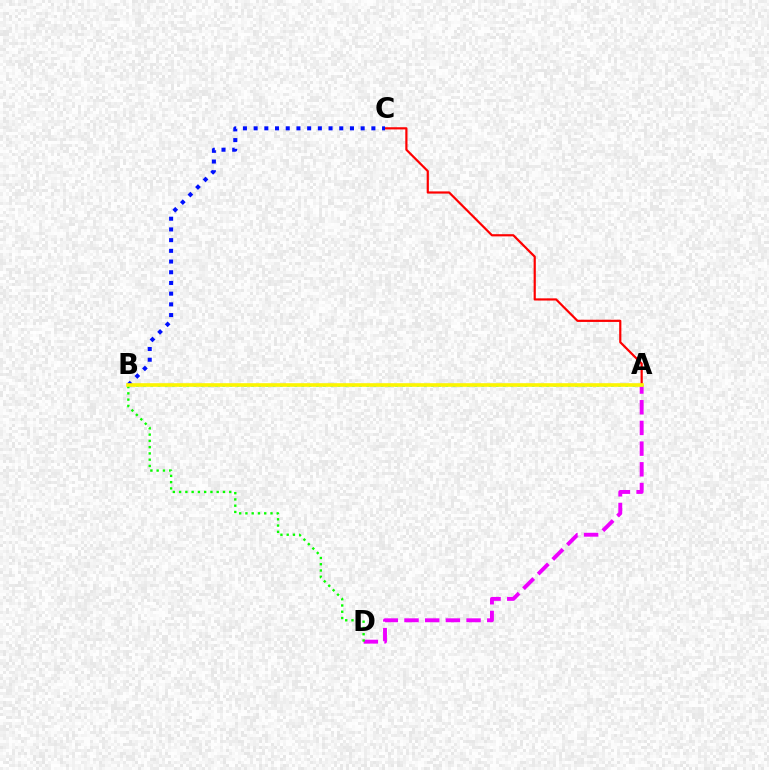{('A', 'D'): [{'color': '#ee00ff', 'line_style': 'dashed', 'thickness': 2.81}], ('B', 'D'): [{'color': '#08ff00', 'line_style': 'dotted', 'thickness': 1.7}], ('A', 'C'): [{'color': '#ff0000', 'line_style': 'solid', 'thickness': 1.58}], ('B', 'C'): [{'color': '#0010ff', 'line_style': 'dotted', 'thickness': 2.91}], ('A', 'B'): [{'color': '#00fff6', 'line_style': 'dotted', 'thickness': 1.96}, {'color': '#fcf500', 'line_style': 'solid', 'thickness': 2.61}]}